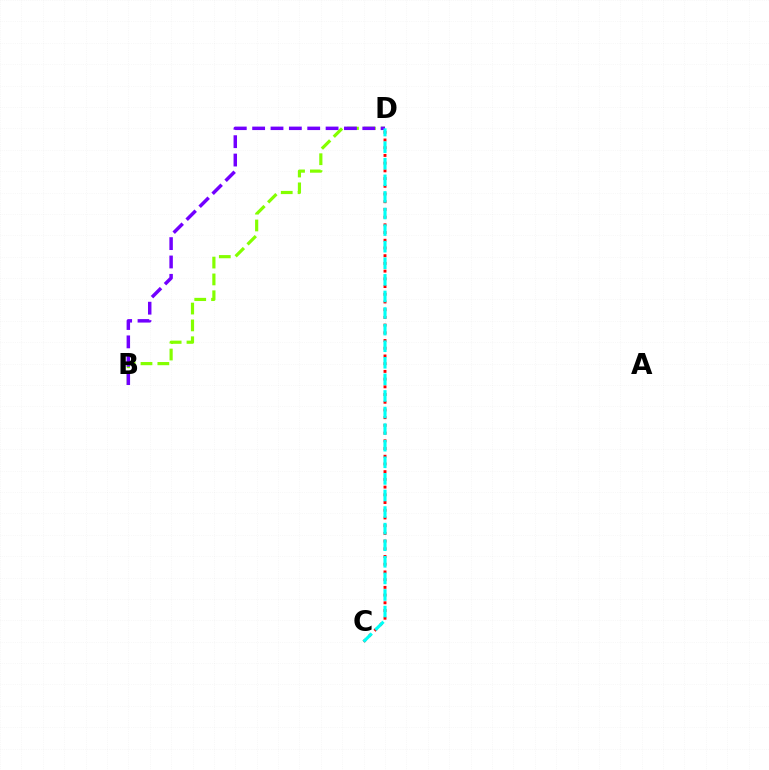{('C', 'D'): [{'color': '#ff0000', 'line_style': 'dotted', 'thickness': 2.1}, {'color': '#00fff6', 'line_style': 'dashed', 'thickness': 2.25}], ('B', 'D'): [{'color': '#84ff00', 'line_style': 'dashed', 'thickness': 2.29}, {'color': '#7200ff', 'line_style': 'dashed', 'thickness': 2.49}]}